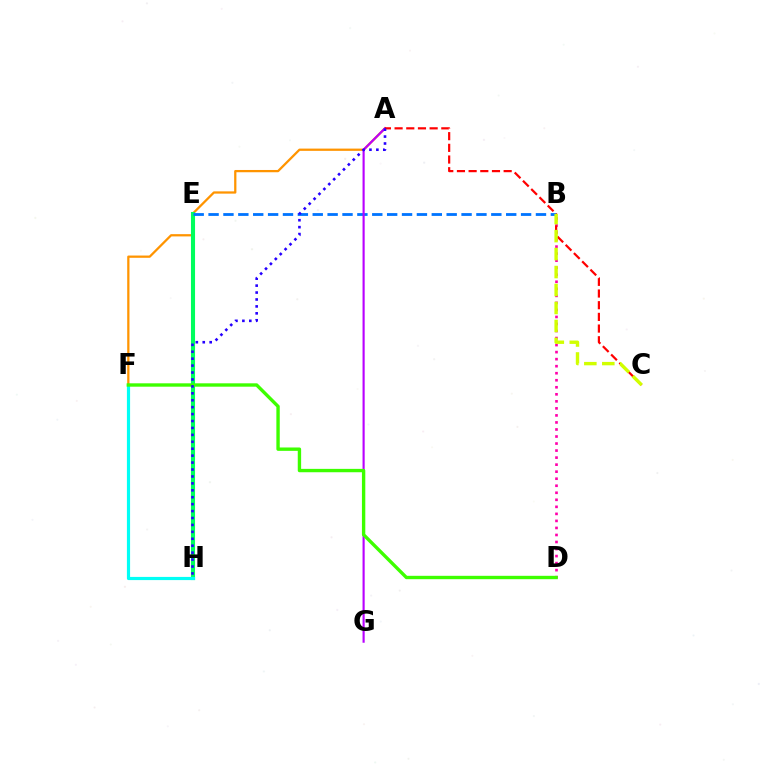{('B', 'D'): [{'color': '#ff00ac', 'line_style': 'dotted', 'thickness': 1.91}], ('A', 'F'): [{'color': '#ff9400', 'line_style': 'solid', 'thickness': 1.63}], ('E', 'H'): [{'color': '#00ff5c', 'line_style': 'solid', 'thickness': 2.95}], ('B', 'E'): [{'color': '#0074ff', 'line_style': 'dashed', 'thickness': 2.02}], ('A', 'G'): [{'color': '#b900ff', 'line_style': 'solid', 'thickness': 1.54}], ('A', 'C'): [{'color': '#ff0000', 'line_style': 'dashed', 'thickness': 1.59}], ('B', 'C'): [{'color': '#d1ff00', 'line_style': 'dashed', 'thickness': 2.44}], ('F', 'H'): [{'color': '#00fff6', 'line_style': 'solid', 'thickness': 2.29}], ('D', 'F'): [{'color': '#3dff00', 'line_style': 'solid', 'thickness': 2.43}], ('A', 'H'): [{'color': '#2500ff', 'line_style': 'dotted', 'thickness': 1.88}]}